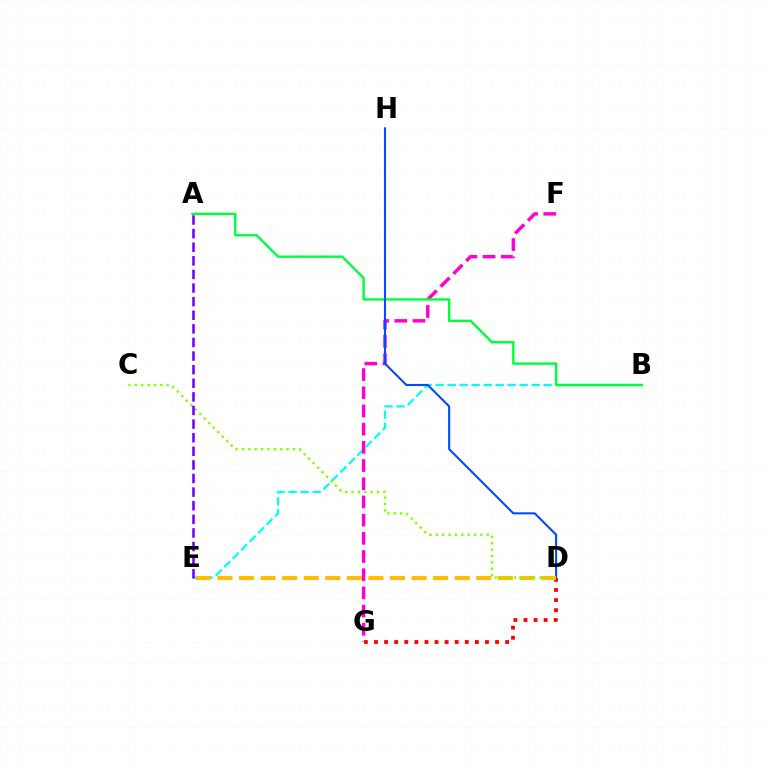{('D', 'G'): [{'color': '#ff0000', 'line_style': 'dotted', 'thickness': 2.74}], ('B', 'E'): [{'color': '#00fff6', 'line_style': 'dashed', 'thickness': 1.63}], ('F', 'G'): [{'color': '#ff00cf', 'line_style': 'dashed', 'thickness': 2.47}], ('A', 'B'): [{'color': '#00ff39', 'line_style': 'solid', 'thickness': 1.72}], ('D', 'H'): [{'color': '#004bff', 'line_style': 'solid', 'thickness': 1.5}], ('D', 'E'): [{'color': '#ffbd00', 'line_style': 'dashed', 'thickness': 2.93}], ('C', 'D'): [{'color': '#84ff00', 'line_style': 'dotted', 'thickness': 1.73}], ('A', 'E'): [{'color': '#7200ff', 'line_style': 'dashed', 'thickness': 1.85}]}